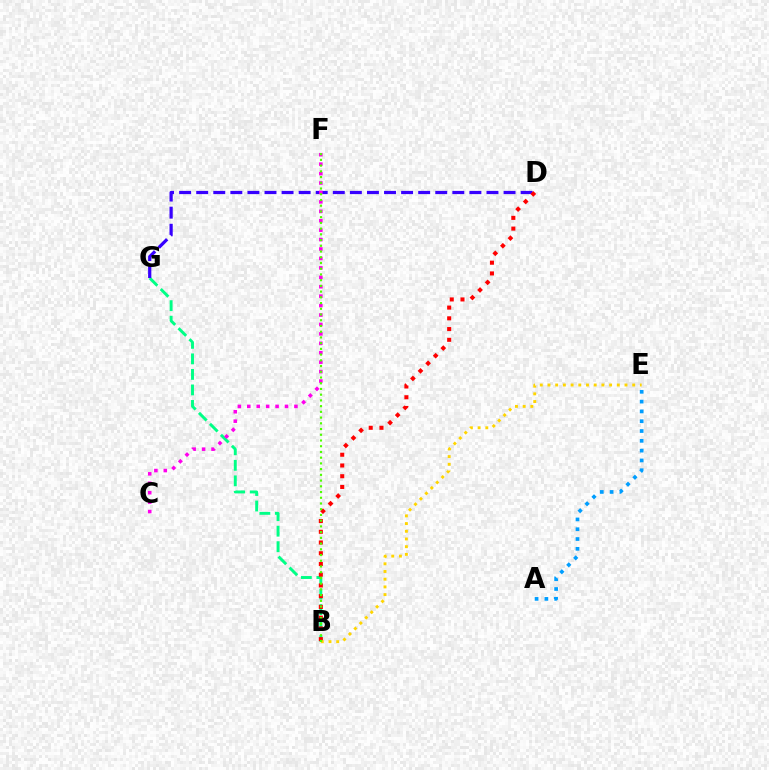{('B', 'G'): [{'color': '#00ff86', 'line_style': 'dashed', 'thickness': 2.11}], ('D', 'G'): [{'color': '#3700ff', 'line_style': 'dashed', 'thickness': 2.32}], ('A', 'E'): [{'color': '#009eff', 'line_style': 'dotted', 'thickness': 2.66}], ('B', 'D'): [{'color': '#ff0000', 'line_style': 'dotted', 'thickness': 2.92}], ('B', 'E'): [{'color': '#ffd500', 'line_style': 'dotted', 'thickness': 2.09}], ('C', 'F'): [{'color': '#ff00ed', 'line_style': 'dotted', 'thickness': 2.56}], ('B', 'F'): [{'color': '#4fff00', 'line_style': 'dotted', 'thickness': 1.56}]}